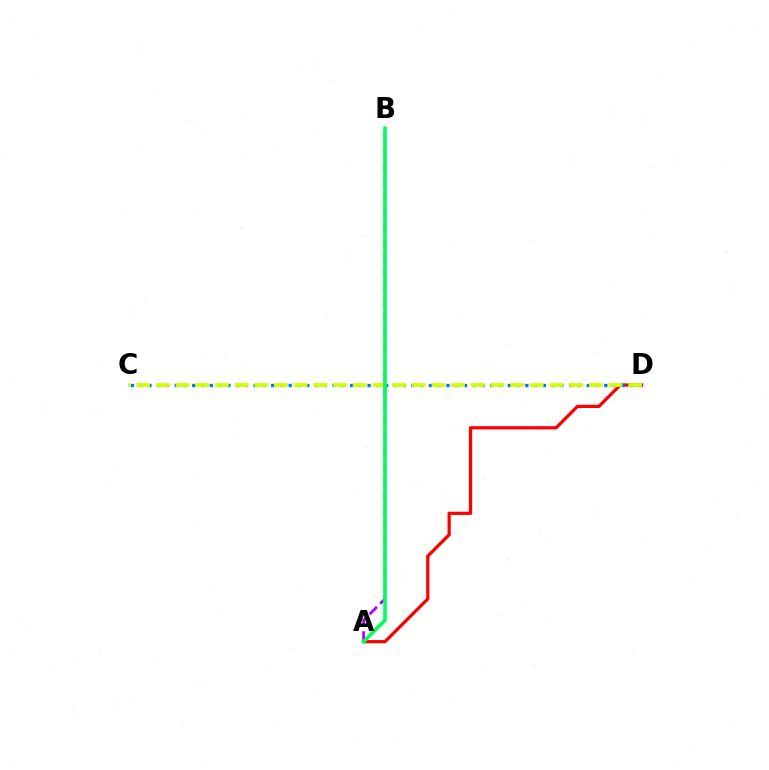{('A', 'D'): [{'color': '#ff0000', 'line_style': 'solid', 'thickness': 2.33}], ('C', 'D'): [{'color': '#0074ff', 'line_style': 'dotted', 'thickness': 2.38}, {'color': '#d1ff00', 'line_style': 'dashed', 'thickness': 2.67}], ('A', 'B'): [{'color': '#b900ff', 'line_style': 'dashed', 'thickness': 2.03}, {'color': '#00ff5c', 'line_style': 'solid', 'thickness': 2.61}]}